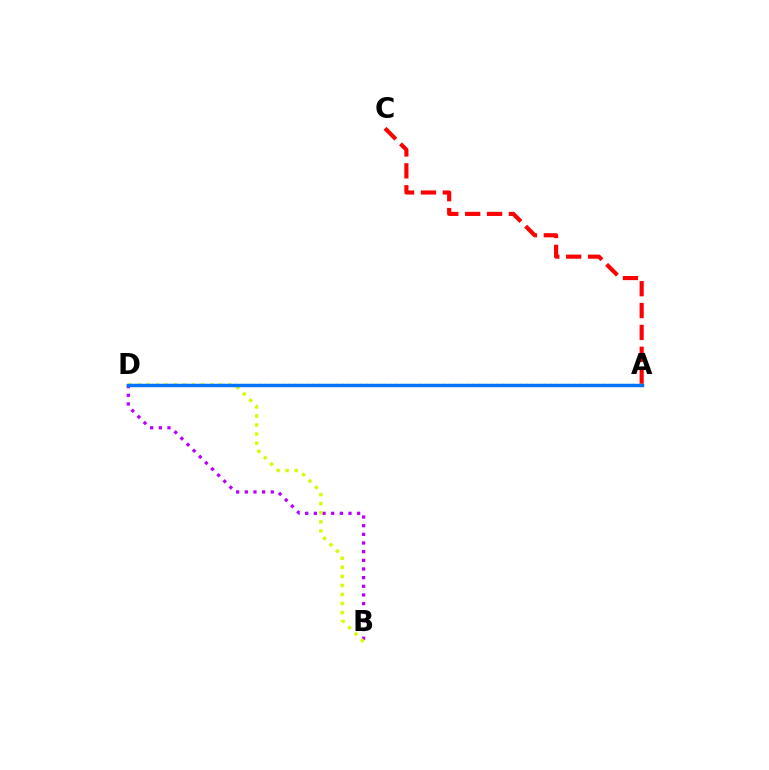{('A', 'C'): [{'color': '#ff0000', 'line_style': 'dashed', 'thickness': 2.97}], ('A', 'D'): [{'color': '#00ff5c', 'line_style': 'dotted', 'thickness': 1.61}, {'color': '#0074ff', 'line_style': 'solid', 'thickness': 2.48}], ('B', 'D'): [{'color': '#b900ff', 'line_style': 'dotted', 'thickness': 2.35}, {'color': '#d1ff00', 'line_style': 'dotted', 'thickness': 2.46}]}